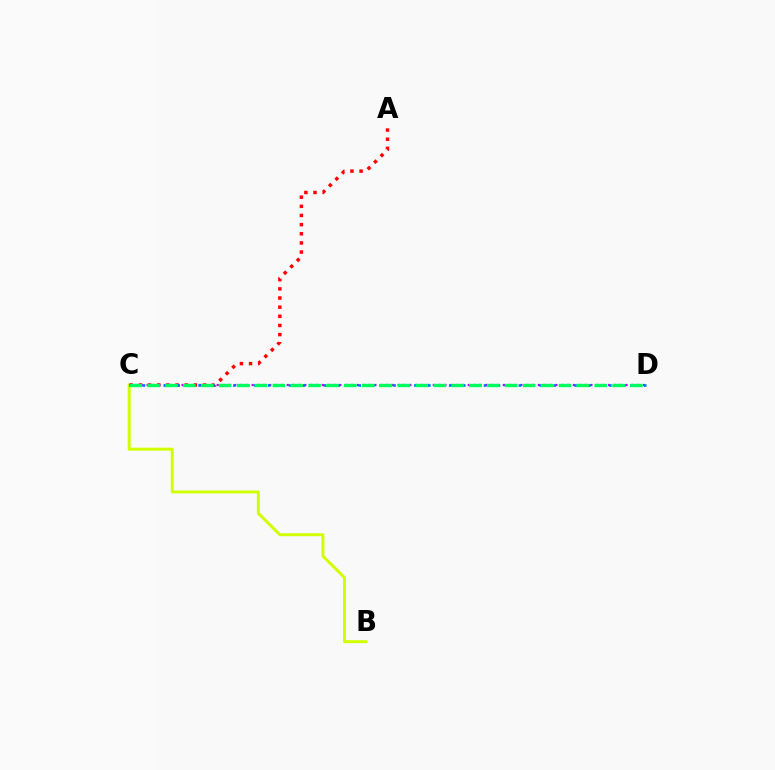{('B', 'C'): [{'color': '#d1ff00', 'line_style': 'solid', 'thickness': 2.13}], ('A', 'C'): [{'color': '#ff0000', 'line_style': 'dotted', 'thickness': 2.49}], ('C', 'D'): [{'color': '#b900ff', 'line_style': 'dotted', 'thickness': 1.59}, {'color': '#0074ff', 'line_style': 'dotted', 'thickness': 1.89}, {'color': '#00ff5c', 'line_style': 'dashed', 'thickness': 2.43}]}